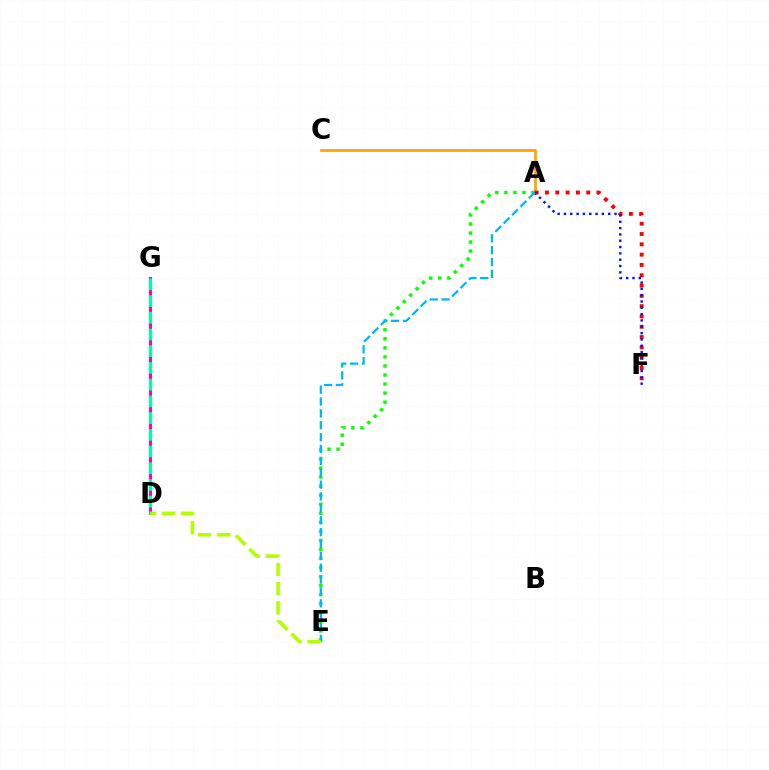{('A', 'E'): [{'color': '#08ff00', 'line_style': 'dotted', 'thickness': 2.46}, {'color': '#00b5ff', 'line_style': 'dashed', 'thickness': 1.61}], ('A', 'C'): [{'color': '#ffa500', 'line_style': 'solid', 'thickness': 1.99}], ('A', 'F'): [{'color': '#ff0000', 'line_style': 'dotted', 'thickness': 2.8}, {'color': '#0010ff', 'line_style': 'dotted', 'thickness': 1.72}], ('D', 'G'): [{'color': '#9b00ff', 'line_style': 'solid', 'thickness': 1.92}, {'color': '#ff00bd', 'line_style': 'solid', 'thickness': 2.07}, {'color': '#00ff9d', 'line_style': 'dashed', 'thickness': 2.27}], ('D', 'E'): [{'color': '#b3ff00', 'line_style': 'dashed', 'thickness': 2.6}]}